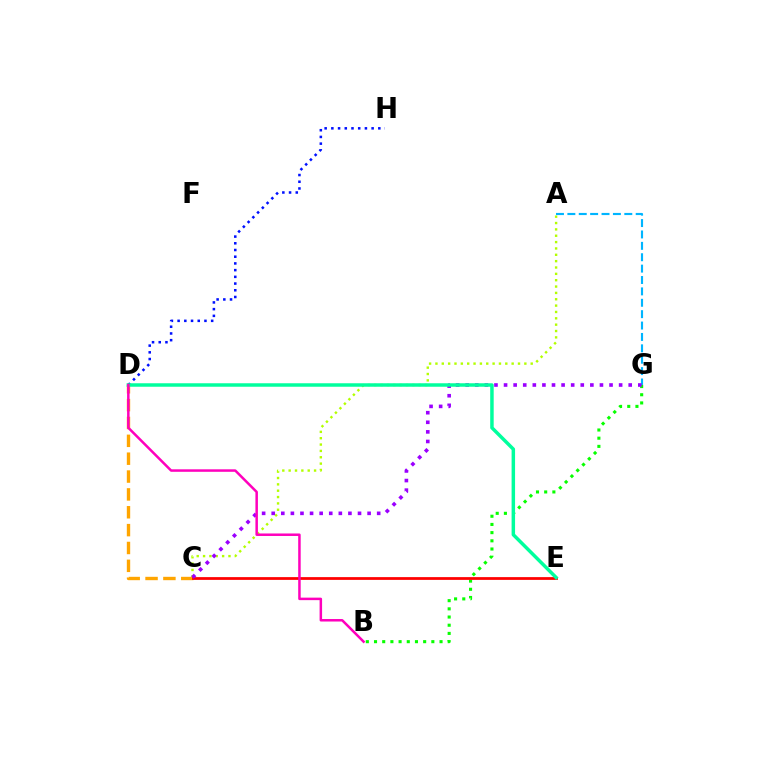{('B', 'G'): [{'color': '#08ff00', 'line_style': 'dotted', 'thickness': 2.23}], ('D', 'H'): [{'color': '#0010ff', 'line_style': 'dotted', 'thickness': 1.82}], ('A', 'C'): [{'color': '#b3ff00', 'line_style': 'dotted', 'thickness': 1.73}], ('A', 'G'): [{'color': '#00b5ff', 'line_style': 'dashed', 'thickness': 1.55}], ('C', 'D'): [{'color': '#ffa500', 'line_style': 'dashed', 'thickness': 2.43}], ('C', 'E'): [{'color': '#ff0000', 'line_style': 'solid', 'thickness': 1.98}], ('C', 'G'): [{'color': '#9b00ff', 'line_style': 'dotted', 'thickness': 2.61}], ('D', 'E'): [{'color': '#00ff9d', 'line_style': 'solid', 'thickness': 2.5}], ('B', 'D'): [{'color': '#ff00bd', 'line_style': 'solid', 'thickness': 1.8}]}